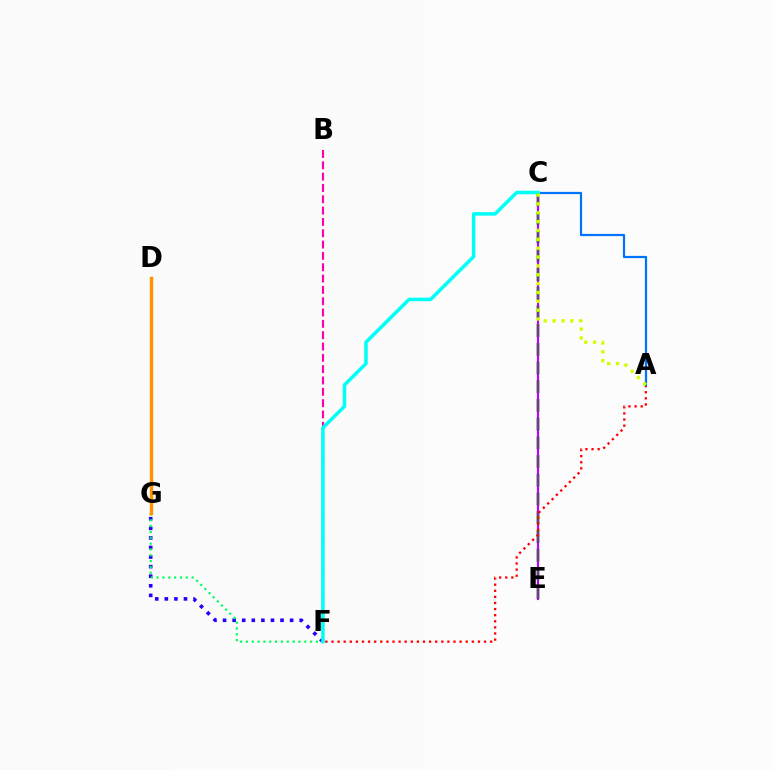{('C', 'E'): [{'color': '#3dff00', 'line_style': 'dashed', 'thickness': 2.54}, {'color': '#b900ff', 'line_style': 'solid', 'thickness': 1.55}], ('A', 'F'): [{'color': '#ff0000', 'line_style': 'dotted', 'thickness': 1.66}], ('B', 'F'): [{'color': '#ff00ac', 'line_style': 'dashed', 'thickness': 1.54}], ('F', 'G'): [{'color': '#2500ff', 'line_style': 'dotted', 'thickness': 2.6}, {'color': '#00ff5c', 'line_style': 'dotted', 'thickness': 1.59}], ('D', 'G'): [{'color': '#ff9400', 'line_style': 'solid', 'thickness': 2.48}], ('A', 'C'): [{'color': '#0074ff', 'line_style': 'solid', 'thickness': 1.61}, {'color': '#d1ff00', 'line_style': 'dotted', 'thickness': 2.41}], ('C', 'F'): [{'color': '#00fff6', 'line_style': 'solid', 'thickness': 2.54}]}